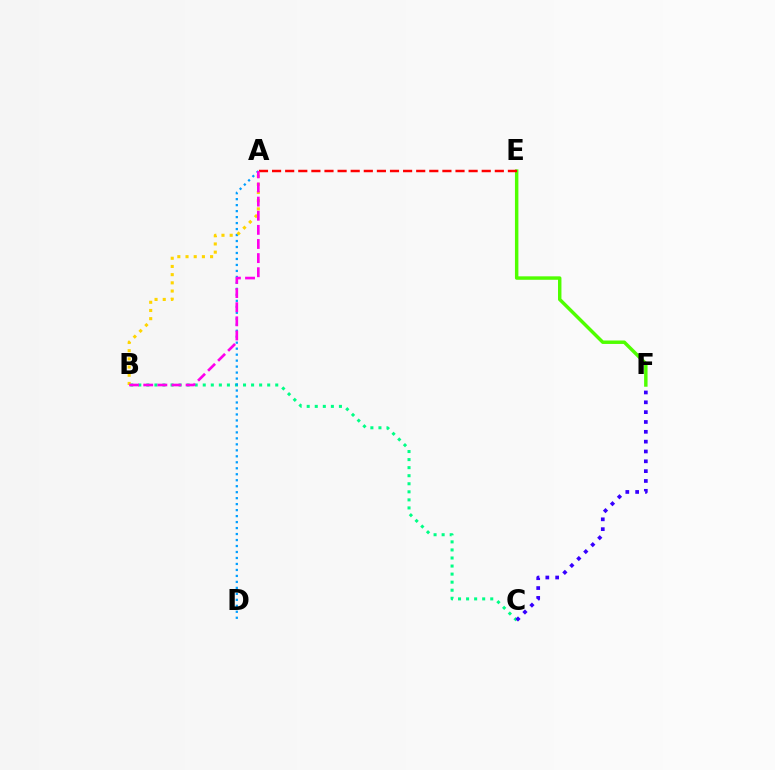{('B', 'C'): [{'color': '#00ff86', 'line_style': 'dotted', 'thickness': 2.19}], ('A', 'D'): [{'color': '#009eff', 'line_style': 'dotted', 'thickness': 1.62}], ('E', 'F'): [{'color': '#4fff00', 'line_style': 'solid', 'thickness': 2.48}], ('A', 'B'): [{'color': '#ffd500', 'line_style': 'dotted', 'thickness': 2.23}, {'color': '#ff00ed', 'line_style': 'dashed', 'thickness': 1.92}], ('C', 'F'): [{'color': '#3700ff', 'line_style': 'dotted', 'thickness': 2.67}], ('A', 'E'): [{'color': '#ff0000', 'line_style': 'dashed', 'thickness': 1.78}]}